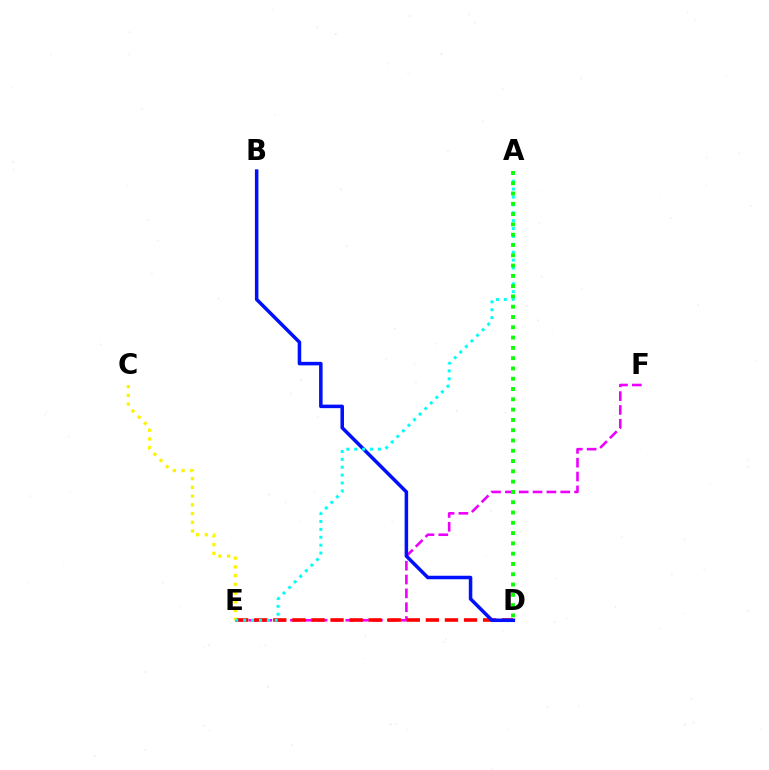{('E', 'F'): [{'color': '#ee00ff', 'line_style': 'dashed', 'thickness': 1.88}], ('D', 'E'): [{'color': '#ff0000', 'line_style': 'dashed', 'thickness': 2.59}], ('B', 'D'): [{'color': '#0010ff', 'line_style': 'solid', 'thickness': 2.54}], ('C', 'E'): [{'color': '#fcf500', 'line_style': 'dotted', 'thickness': 2.37}], ('A', 'E'): [{'color': '#00fff6', 'line_style': 'dotted', 'thickness': 2.14}], ('A', 'D'): [{'color': '#08ff00', 'line_style': 'dotted', 'thickness': 2.8}]}